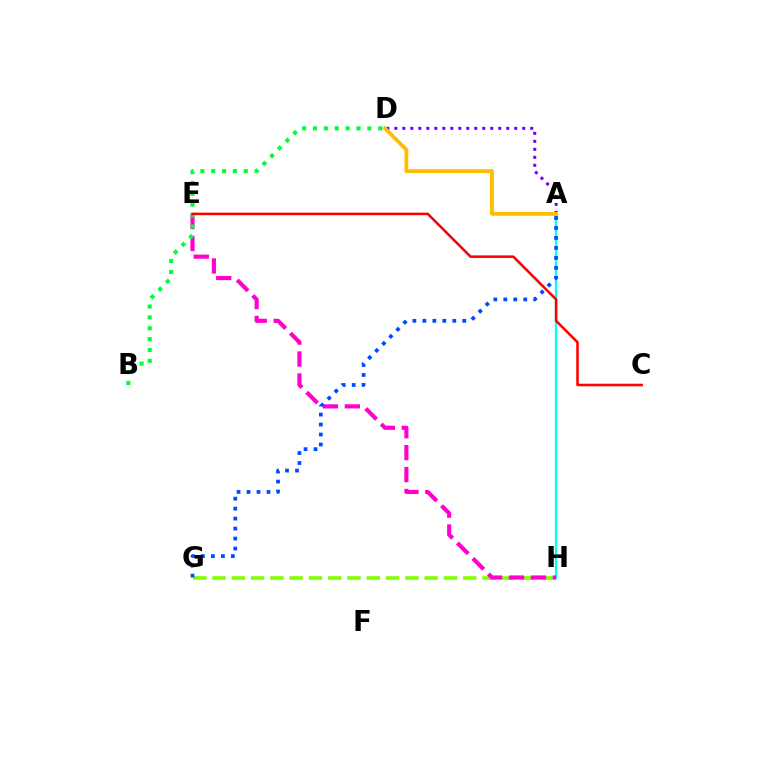{('A', 'D'): [{'color': '#7200ff', 'line_style': 'dotted', 'thickness': 2.17}, {'color': '#ffbd00', 'line_style': 'solid', 'thickness': 2.75}], ('G', 'H'): [{'color': '#84ff00', 'line_style': 'dashed', 'thickness': 2.62}], ('A', 'H'): [{'color': '#00fff6', 'line_style': 'solid', 'thickness': 1.67}], ('E', 'H'): [{'color': '#ff00cf', 'line_style': 'dashed', 'thickness': 2.98}], ('B', 'D'): [{'color': '#00ff39', 'line_style': 'dotted', 'thickness': 2.95}], ('C', 'E'): [{'color': '#ff0000', 'line_style': 'solid', 'thickness': 1.84}], ('A', 'G'): [{'color': '#004bff', 'line_style': 'dotted', 'thickness': 2.71}]}